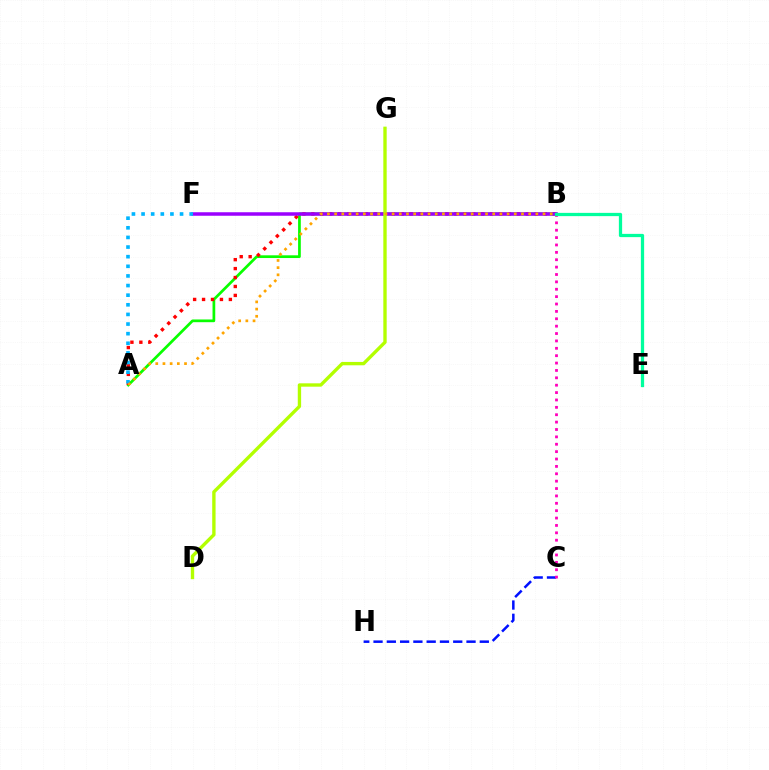{('C', 'H'): [{'color': '#0010ff', 'line_style': 'dashed', 'thickness': 1.8}], ('A', 'B'): [{'color': '#08ff00', 'line_style': 'solid', 'thickness': 1.96}, {'color': '#ff0000', 'line_style': 'dotted', 'thickness': 2.43}, {'color': '#ffa500', 'line_style': 'dotted', 'thickness': 1.95}], ('B', 'C'): [{'color': '#ff00bd', 'line_style': 'dotted', 'thickness': 2.01}], ('B', 'F'): [{'color': '#9b00ff', 'line_style': 'solid', 'thickness': 2.53}], ('D', 'G'): [{'color': '#b3ff00', 'line_style': 'solid', 'thickness': 2.42}], ('A', 'F'): [{'color': '#00b5ff', 'line_style': 'dotted', 'thickness': 2.61}], ('B', 'E'): [{'color': '#00ff9d', 'line_style': 'solid', 'thickness': 2.35}]}